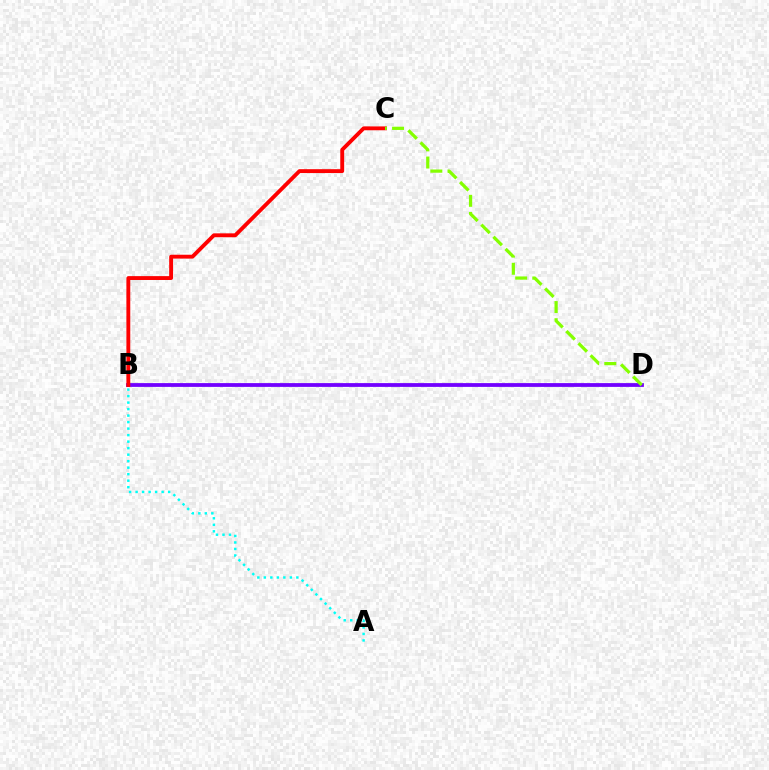{('B', 'D'): [{'color': '#7200ff', 'line_style': 'solid', 'thickness': 2.72}], ('B', 'C'): [{'color': '#ff0000', 'line_style': 'solid', 'thickness': 2.78}], ('C', 'D'): [{'color': '#84ff00', 'line_style': 'dashed', 'thickness': 2.33}], ('A', 'B'): [{'color': '#00fff6', 'line_style': 'dotted', 'thickness': 1.77}]}